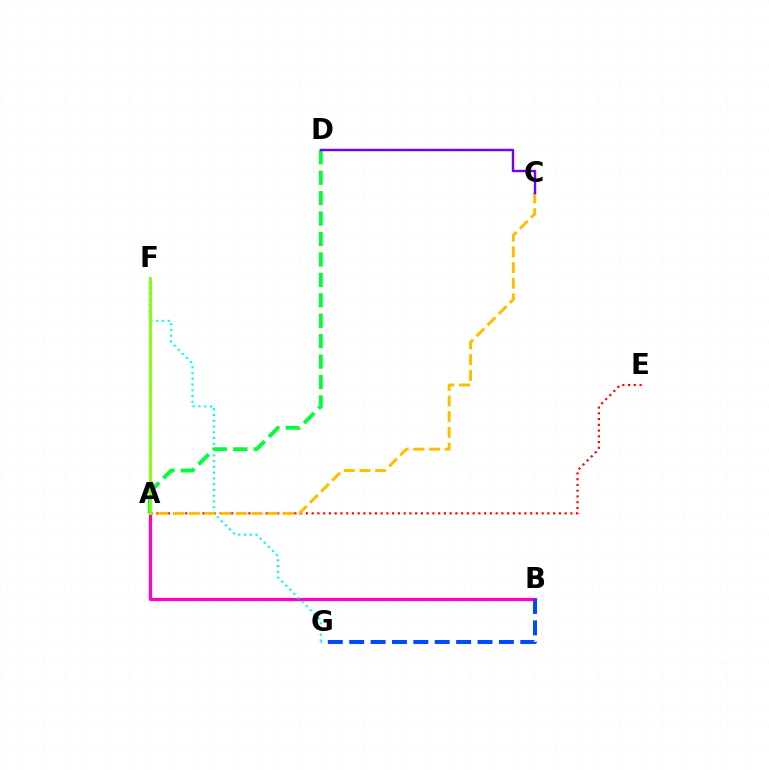{('A', 'B'): [{'color': '#ff00cf', 'line_style': 'solid', 'thickness': 2.32}], ('B', 'G'): [{'color': '#004bff', 'line_style': 'dashed', 'thickness': 2.9}], ('A', 'E'): [{'color': '#ff0000', 'line_style': 'dotted', 'thickness': 1.56}], ('F', 'G'): [{'color': '#00fff6', 'line_style': 'dotted', 'thickness': 1.57}], ('A', 'C'): [{'color': '#ffbd00', 'line_style': 'dashed', 'thickness': 2.13}], ('A', 'D'): [{'color': '#00ff39', 'line_style': 'dashed', 'thickness': 2.78}], ('A', 'F'): [{'color': '#84ff00', 'line_style': 'solid', 'thickness': 2.06}], ('C', 'D'): [{'color': '#7200ff', 'line_style': 'solid', 'thickness': 1.74}]}